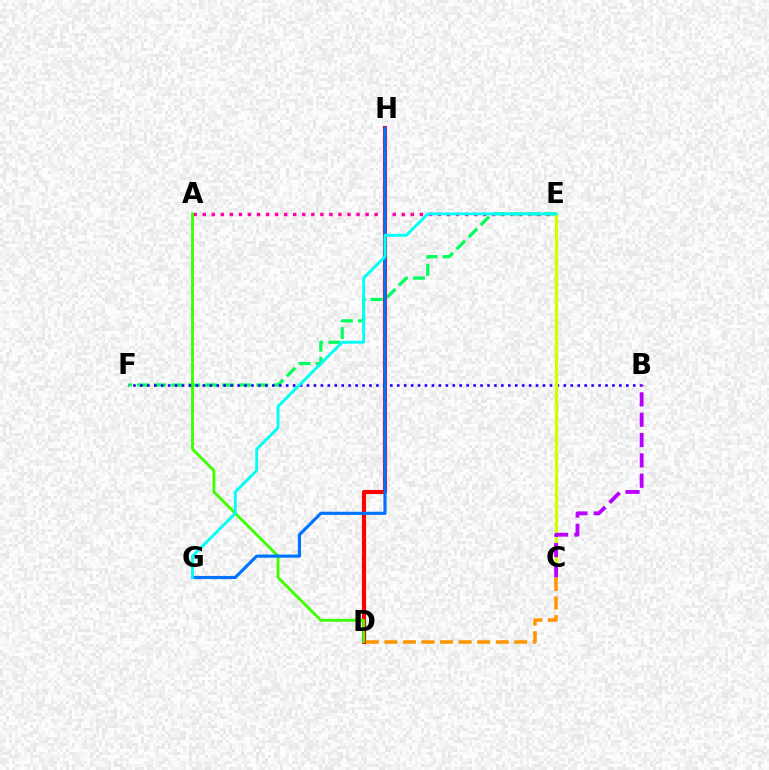{('A', 'E'): [{'color': '#ff00ac', 'line_style': 'dotted', 'thickness': 2.46}], ('E', 'F'): [{'color': '#00ff5c', 'line_style': 'dashed', 'thickness': 2.31}], ('D', 'H'): [{'color': '#ff0000', 'line_style': 'solid', 'thickness': 2.97}], ('A', 'D'): [{'color': '#3dff00', 'line_style': 'solid', 'thickness': 2.06}], ('B', 'F'): [{'color': '#2500ff', 'line_style': 'dotted', 'thickness': 1.89}], ('C', 'E'): [{'color': '#d1ff00', 'line_style': 'solid', 'thickness': 2.35}], ('G', 'H'): [{'color': '#0074ff', 'line_style': 'solid', 'thickness': 2.27}], ('B', 'C'): [{'color': '#b900ff', 'line_style': 'dashed', 'thickness': 2.76}], ('E', 'G'): [{'color': '#00fff6', 'line_style': 'solid', 'thickness': 2.07}], ('C', 'D'): [{'color': '#ff9400', 'line_style': 'dashed', 'thickness': 2.52}]}